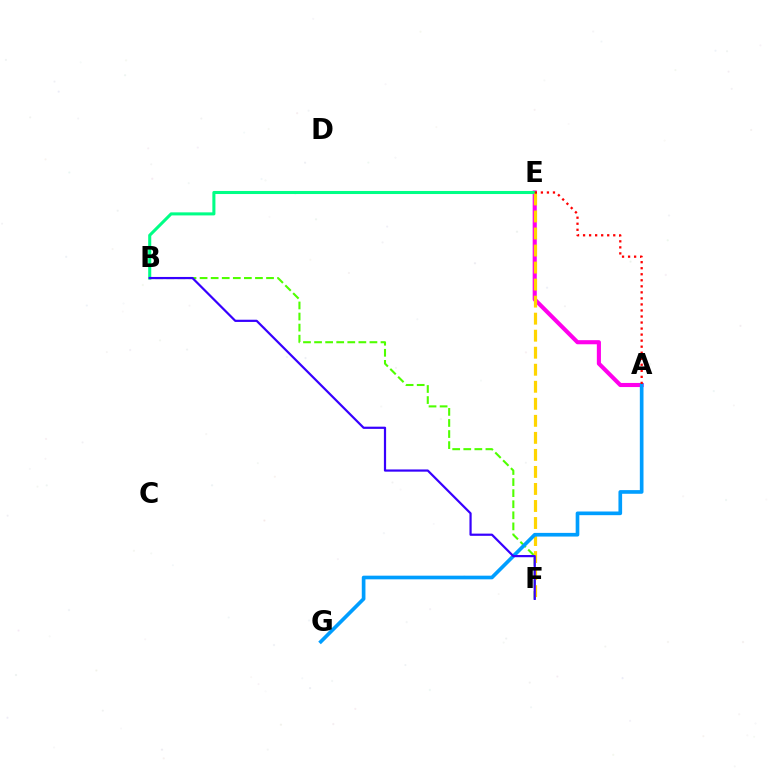{('B', 'F'): [{'color': '#4fff00', 'line_style': 'dashed', 'thickness': 1.5}, {'color': '#3700ff', 'line_style': 'solid', 'thickness': 1.59}], ('A', 'E'): [{'color': '#ff00ed', 'line_style': 'solid', 'thickness': 2.96}, {'color': '#ff0000', 'line_style': 'dotted', 'thickness': 1.64}], ('B', 'E'): [{'color': '#00ff86', 'line_style': 'solid', 'thickness': 2.2}], ('E', 'F'): [{'color': '#ffd500', 'line_style': 'dashed', 'thickness': 2.31}], ('A', 'G'): [{'color': '#009eff', 'line_style': 'solid', 'thickness': 2.64}]}